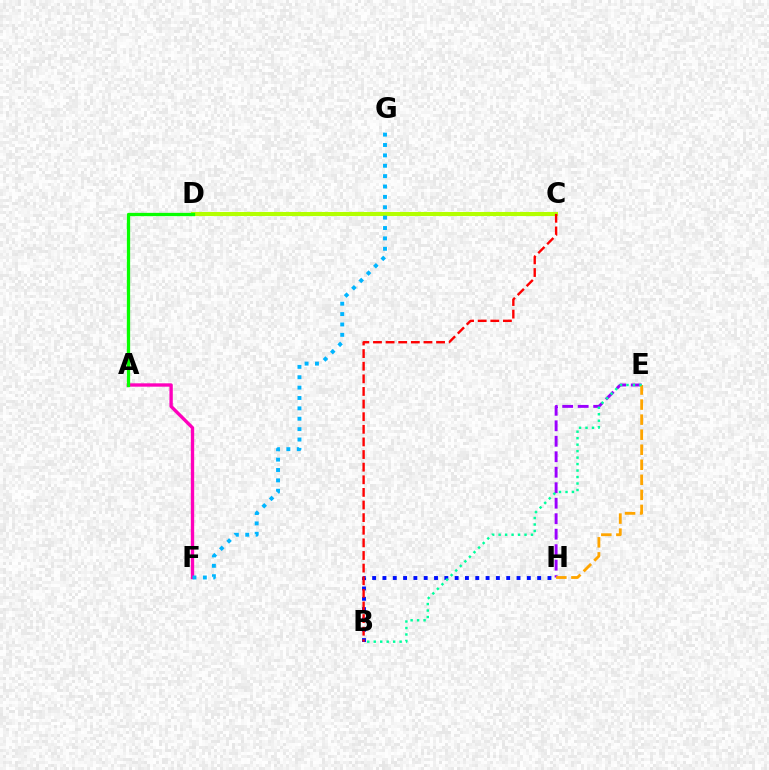{('A', 'F'): [{'color': '#ff00bd', 'line_style': 'solid', 'thickness': 2.42}], ('E', 'H'): [{'color': '#9b00ff', 'line_style': 'dashed', 'thickness': 2.1}, {'color': '#ffa500', 'line_style': 'dashed', 'thickness': 2.04}], ('B', 'H'): [{'color': '#0010ff', 'line_style': 'dotted', 'thickness': 2.8}], ('C', 'D'): [{'color': '#b3ff00', 'line_style': 'solid', 'thickness': 2.95}], ('A', 'D'): [{'color': '#08ff00', 'line_style': 'solid', 'thickness': 2.37}], ('F', 'G'): [{'color': '#00b5ff', 'line_style': 'dotted', 'thickness': 2.82}], ('B', 'C'): [{'color': '#ff0000', 'line_style': 'dashed', 'thickness': 1.71}], ('B', 'E'): [{'color': '#00ff9d', 'line_style': 'dotted', 'thickness': 1.76}]}